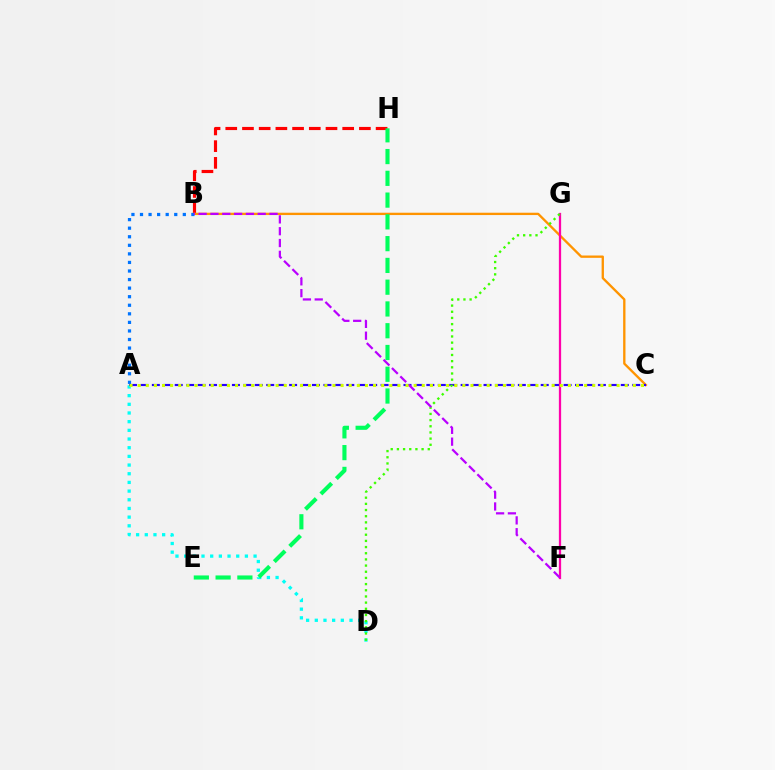{('A', 'D'): [{'color': '#00fff6', 'line_style': 'dotted', 'thickness': 2.36}], ('B', 'H'): [{'color': '#ff0000', 'line_style': 'dashed', 'thickness': 2.27}], ('B', 'C'): [{'color': '#ff9400', 'line_style': 'solid', 'thickness': 1.68}], ('A', 'B'): [{'color': '#0074ff', 'line_style': 'dotted', 'thickness': 2.33}], ('A', 'C'): [{'color': '#2500ff', 'line_style': 'dashed', 'thickness': 1.55}, {'color': '#d1ff00', 'line_style': 'dotted', 'thickness': 2.21}], ('E', 'H'): [{'color': '#00ff5c', 'line_style': 'dashed', 'thickness': 2.96}], ('F', 'G'): [{'color': '#ff00ac', 'line_style': 'solid', 'thickness': 1.63}], ('D', 'G'): [{'color': '#3dff00', 'line_style': 'dotted', 'thickness': 1.68}], ('B', 'F'): [{'color': '#b900ff', 'line_style': 'dashed', 'thickness': 1.61}]}